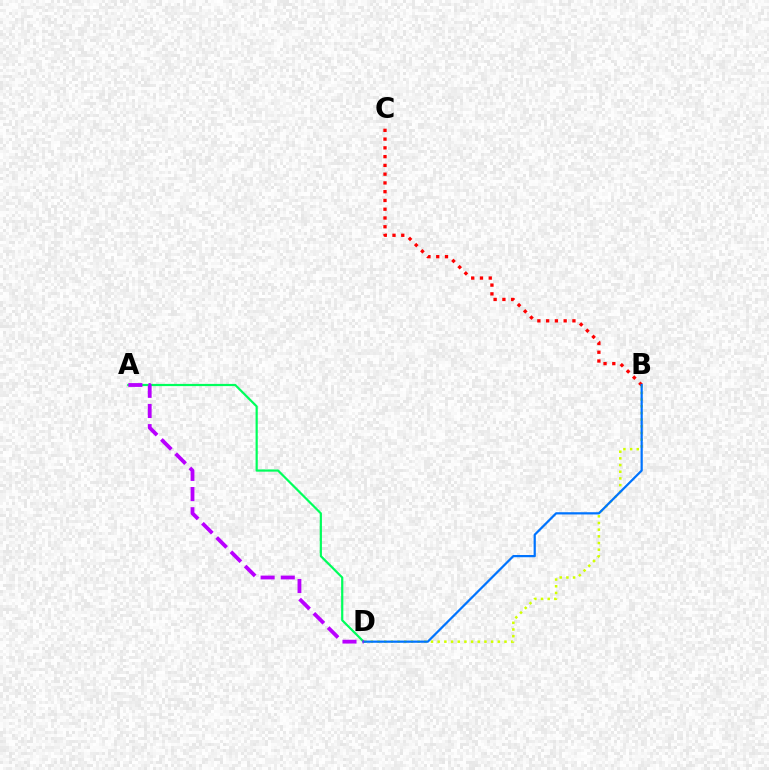{('B', 'D'): [{'color': '#d1ff00', 'line_style': 'dotted', 'thickness': 1.81}, {'color': '#0074ff', 'line_style': 'solid', 'thickness': 1.6}], ('B', 'C'): [{'color': '#ff0000', 'line_style': 'dotted', 'thickness': 2.38}], ('A', 'D'): [{'color': '#00ff5c', 'line_style': 'solid', 'thickness': 1.58}, {'color': '#b900ff', 'line_style': 'dashed', 'thickness': 2.74}]}